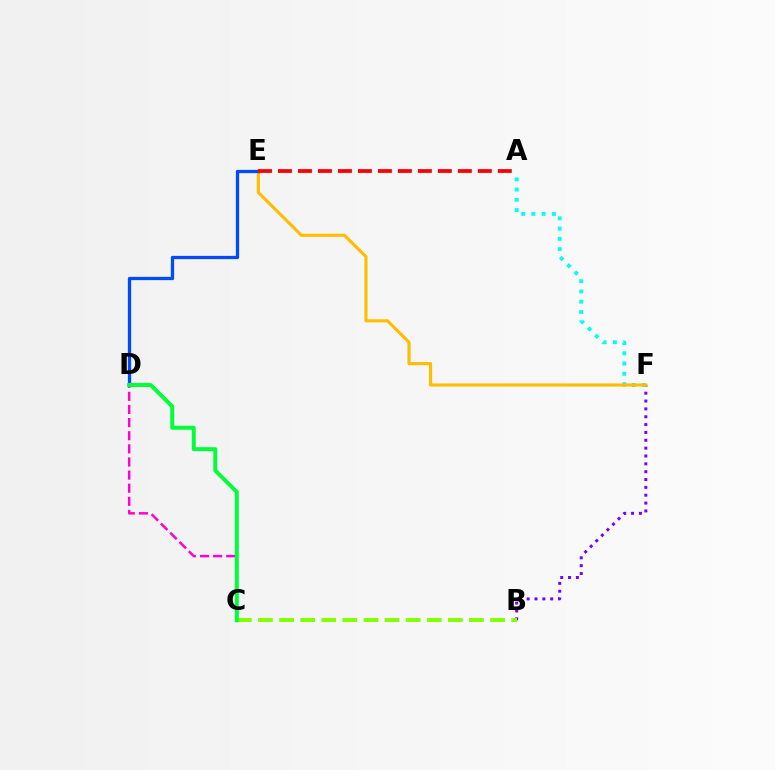{('B', 'F'): [{'color': '#7200ff', 'line_style': 'dotted', 'thickness': 2.13}], ('C', 'D'): [{'color': '#ff00cf', 'line_style': 'dashed', 'thickness': 1.78}, {'color': '#00ff39', 'line_style': 'solid', 'thickness': 2.85}], ('A', 'F'): [{'color': '#00fff6', 'line_style': 'dotted', 'thickness': 2.79}], ('E', 'F'): [{'color': '#ffbd00', 'line_style': 'solid', 'thickness': 2.24}], ('D', 'E'): [{'color': '#004bff', 'line_style': 'solid', 'thickness': 2.36}], ('B', 'C'): [{'color': '#84ff00', 'line_style': 'dashed', 'thickness': 2.87}], ('A', 'E'): [{'color': '#ff0000', 'line_style': 'dashed', 'thickness': 2.72}]}